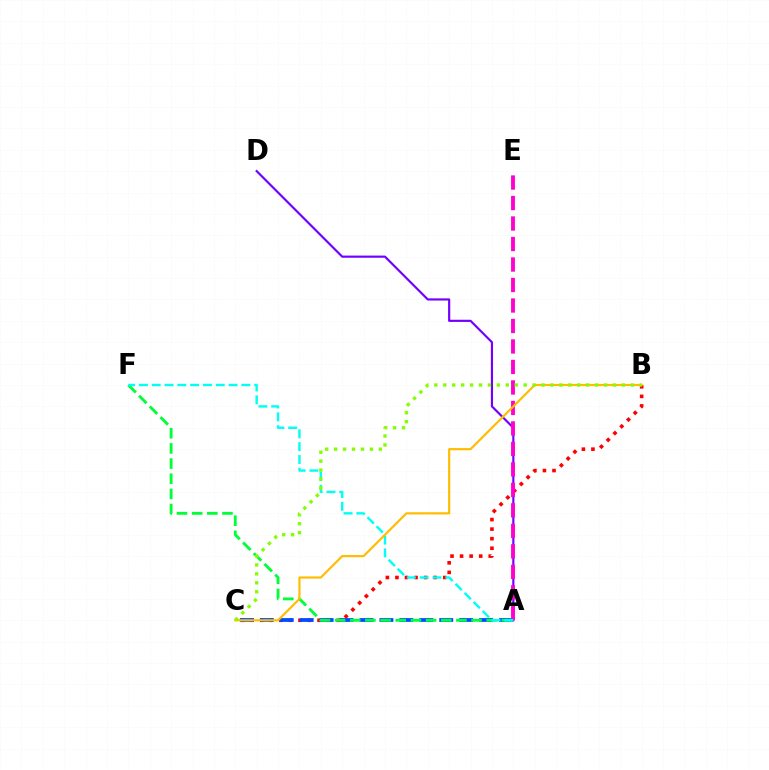{('A', 'D'): [{'color': '#7200ff', 'line_style': 'solid', 'thickness': 1.56}], ('B', 'C'): [{'color': '#ff0000', 'line_style': 'dotted', 'thickness': 2.6}, {'color': '#ffbd00', 'line_style': 'solid', 'thickness': 1.57}, {'color': '#84ff00', 'line_style': 'dotted', 'thickness': 2.43}], ('A', 'C'): [{'color': '#004bff', 'line_style': 'dashed', 'thickness': 2.71}], ('A', 'E'): [{'color': '#ff00cf', 'line_style': 'dashed', 'thickness': 2.78}], ('A', 'F'): [{'color': '#00ff39', 'line_style': 'dashed', 'thickness': 2.06}, {'color': '#00fff6', 'line_style': 'dashed', 'thickness': 1.74}]}